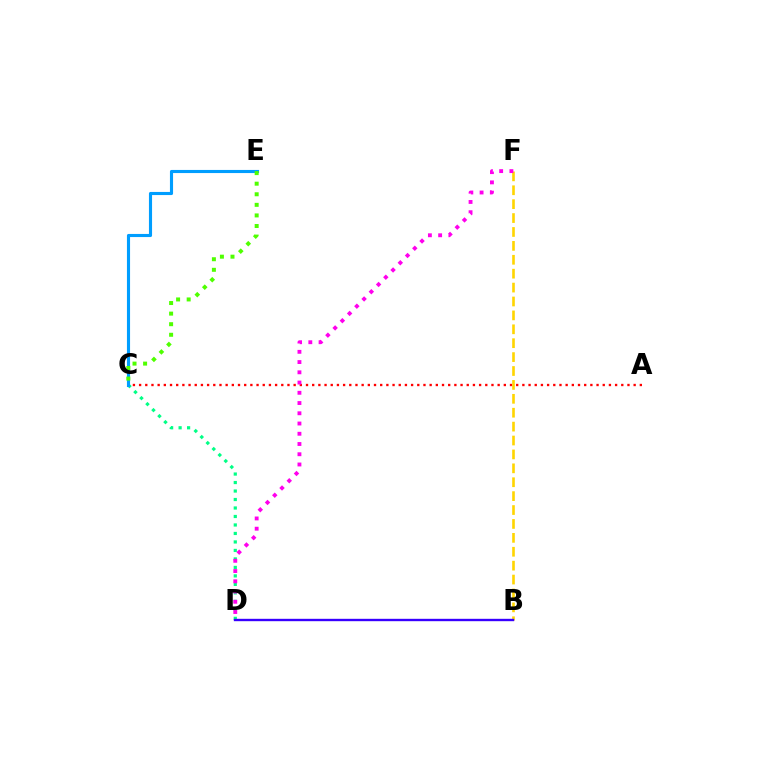{('A', 'C'): [{'color': '#ff0000', 'line_style': 'dotted', 'thickness': 1.68}], ('B', 'F'): [{'color': '#ffd500', 'line_style': 'dashed', 'thickness': 1.89}], ('C', 'D'): [{'color': '#00ff86', 'line_style': 'dotted', 'thickness': 2.31}], ('D', 'F'): [{'color': '#ff00ed', 'line_style': 'dotted', 'thickness': 2.78}], ('B', 'D'): [{'color': '#3700ff', 'line_style': 'solid', 'thickness': 1.71}], ('C', 'E'): [{'color': '#009eff', 'line_style': 'solid', 'thickness': 2.24}, {'color': '#4fff00', 'line_style': 'dotted', 'thickness': 2.87}]}